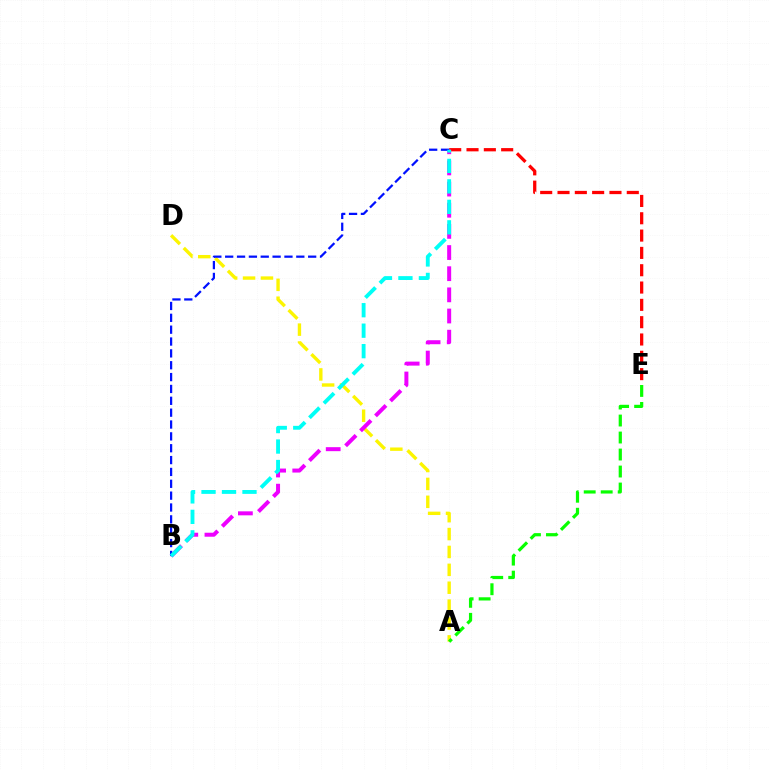{('C', 'E'): [{'color': '#ff0000', 'line_style': 'dashed', 'thickness': 2.35}], ('A', 'D'): [{'color': '#fcf500', 'line_style': 'dashed', 'thickness': 2.43}], ('B', 'C'): [{'color': '#ee00ff', 'line_style': 'dashed', 'thickness': 2.87}, {'color': '#0010ff', 'line_style': 'dashed', 'thickness': 1.61}, {'color': '#00fff6', 'line_style': 'dashed', 'thickness': 2.78}], ('A', 'E'): [{'color': '#08ff00', 'line_style': 'dashed', 'thickness': 2.31}]}